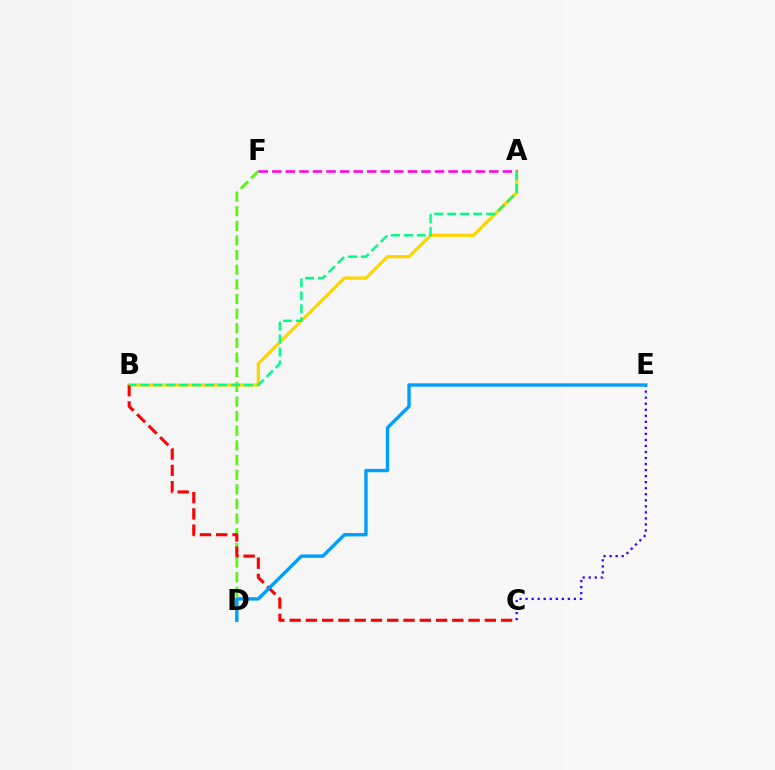{('C', 'E'): [{'color': '#3700ff', 'line_style': 'dotted', 'thickness': 1.64}], ('D', 'F'): [{'color': '#4fff00', 'line_style': 'dashed', 'thickness': 1.99}], ('A', 'B'): [{'color': '#ffd500', 'line_style': 'solid', 'thickness': 2.31}, {'color': '#00ff86', 'line_style': 'dashed', 'thickness': 1.76}], ('B', 'C'): [{'color': '#ff0000', 'line_style': 'dashed', 'thickness': 2.21}], ('A', 'F'): [{'color': '#ff00ed', 'line_style': 'dashed', 'thickness': 1.84}], ('D', 'E'): [{'color': '#009eff', 'line_style': 'solid', 'thickness': 2.42}]}